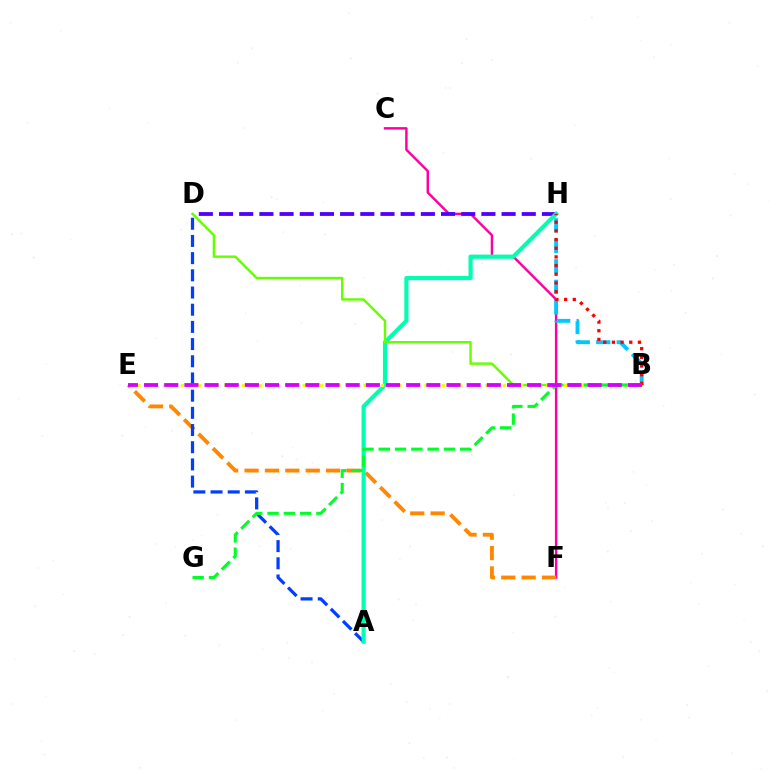{('C', 'F'): [{'color': '#ff00a0', 'line_style': 'solid', 'thickness': 1.75}], ('B', 'H'): [{'color': '#00c7ff', 'line_style': 'dashed', 'thickness': 2.79}, {'color': '#ff0000', 'line_style': 'dotted', 'thickness': 2.36}], ('E', 'F'): [{'color': '#ff8800', 'line_style': 'dashed', 'thickness': 2.77}], ('A', 'D'): [{'color': '#003fff', 'line_style': 'dashed', 'thickness': 2.34}], ('D', 'H'): [{'color': '#4f00ff', 'line_style': 'dashed', 'thickness': 2.74}], ('A', 'H'): [{'color': '#00ffaf', 'line_style': 'solid', 'thickness': 2.98}], ('B', 'D'): [{'color': '#66ff00', 'line_style': 'solid', 'thickness': 1.74}], ('B', 'E'): [{'color': '#eeff00', 'line_style': 'dotted', 'thickness': 2.36}, {'color': '#d600ff', 'line_style': 'dashed', 'thickness': 2.74}], ('B', 'G'): [{'color': '#00ff27', 'line_style': 'dashed', 'thickness': 2.21}]}